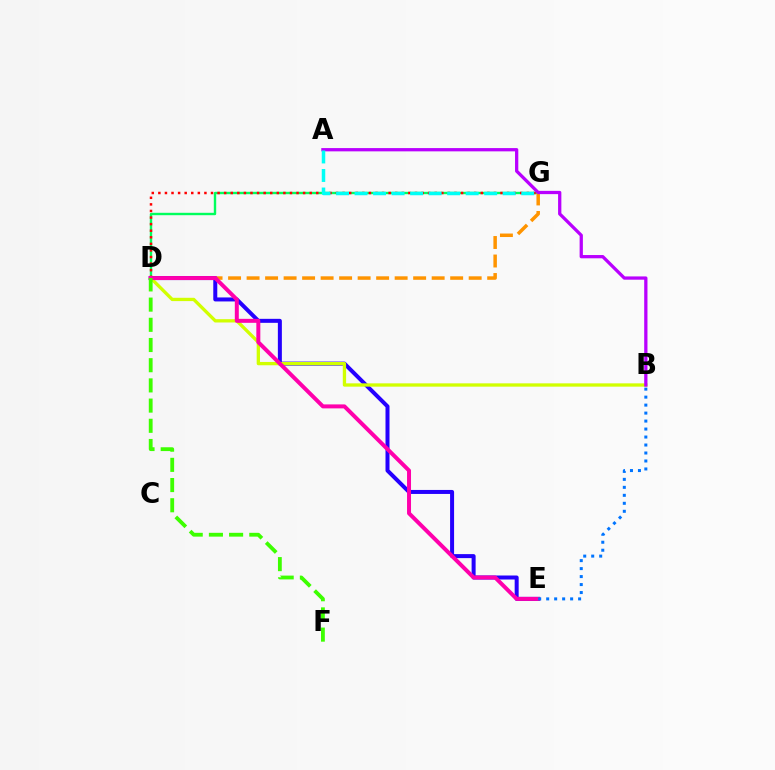{('D', 'G'): [{'color': '#00ff5c', 'line_style': 'solid', 'thickness': 1.73}, {'color': '#ff9400', 'line_style': 'dashed', 'thickness': 2.51}, {'color': '#ff0000', 'line_style': 'dotted', 'thickness': 1.79}], ('D', 'E'): [{'color': '#2500ff', 'line_style': 'solid', 'thickness': 2.88}, {'color': '#ff00ac', 'line_style': 'solid', 'thickness': 2.86}], ('B', 'D'): [{'color': '#d1ff00', 'line_style': 'solid', 'thickness': 2.38}], ('A', 'B'): [{'color': '#b900ff', 'line_style': 'solid', 'thickness': 2.35}], ('A', 'G'): [{'color': '#00fff6', 'line_style': 'dashed', 'thickness': 2.52}], ('B', 'E'): [{'color': '#0074ff', 'line_style': 'dotted', 'thickness': 2.17}], ('D', 'F'): [{'color': '#3dff00', 'line_style': 'dashed', 'thickness': 2.74}]}